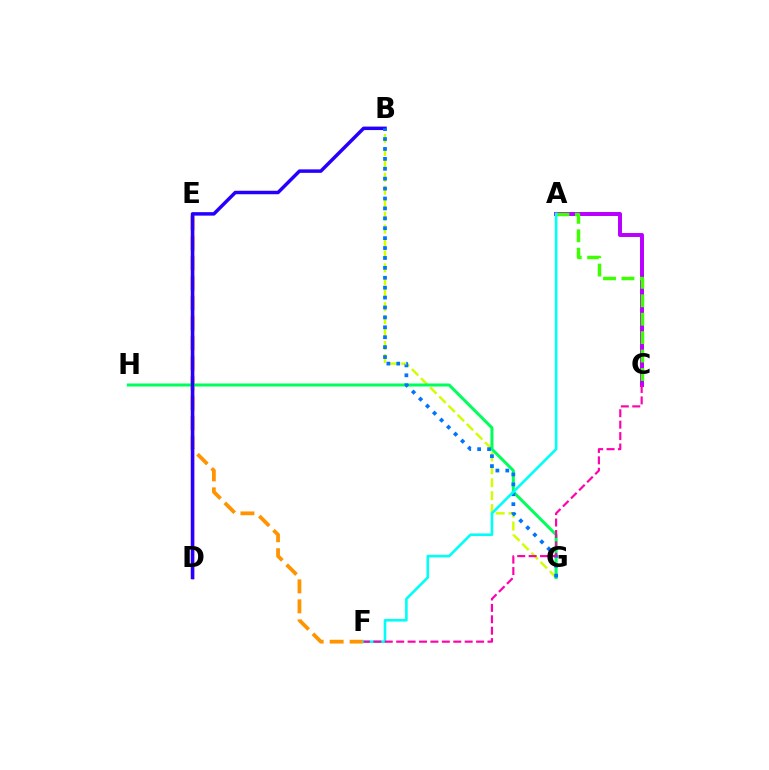{('A', 'C'): [{'color': '#b900ff', 'line_style': 'solid', 'thickness': 2.86}, {'color': '#3dff00', 'line_style': 'dashed', 'thickness': 2.5}], ('B', 'G'): [{'color': '#d1ff00', 'line_style': 'dashed', 'thickness': 1.76}, {'color': '#0074ff', 'line_style': 'dotted', 'thickness': 2.69}], ('E', 'F'): [{'color': '#ff9400', 'line_style': 'dashed', 'thickness': 2.72}], ('D', 'E'): [{'color': '#ff0000', 'line_style': 'solid', 'thickness': 1.73}], ('G', 'H'): [{'color': '#00ff5c', 'line_style': 'solid', 'thickness': 2.17}], ('B', 'D'): [{'color': '#2500ff', 'line_style': 'solid', 'thickness': 2.5}], ('A', 'F'): [{'color': '#00fff6', 'line_style': 'solid', 'thickness': 1.89}], ('C', 'F'): [{'color': '#ff00ac', 'line_style': 'dashed', 'thickness': 1.55}]}